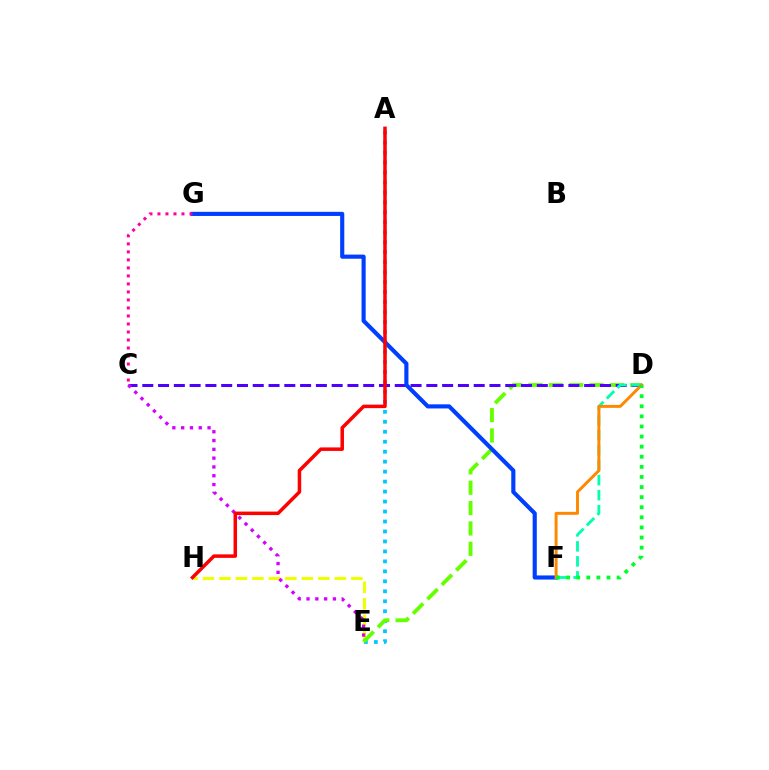{('E', 'H'): [{'color': '#eeff00', 'line_style': 'dashed', 'thickness': 2.24}], ('A', 'E'): [{'color': '#00c7ff', 'line_style': 'dotted', 'thickness': 2.71}], ('D', 'E'): [{'color': '#66ff00', 'line_style': 'dashed', 'thickness': 2.77}], ('C', 'D'): [{'color': '#4f00ff', 'line_style': 'dashed', 'thickness': 2.14}], ('D', 'F'): [{'color': '#00ffaf', 'line_style': 'dashed', 'thickness': 2.04}, {'color': '#ff8800', 'line_style': 'solid', 'thickness': 2.13}, {'color': '#00ff27', 'line_style': 'dotted', 'thickness': 2.74}], ('F', 'G'): [{'color': '#003fff', 'line_style': 'solid', 'thickness': 2.97}], ('C', 'E'): [{'color': '#d600ff', 'line_style': 'dotted', 'thickness': 2.39}], ('A', 'H'): [{'color': '#ff0000', 'line_style': 'solid', 'thickness': 2.52}], ('C', 'G'): [{'color': '#ff00a0', 'line_style': 'dotted', 'thickness': 2.18}]}